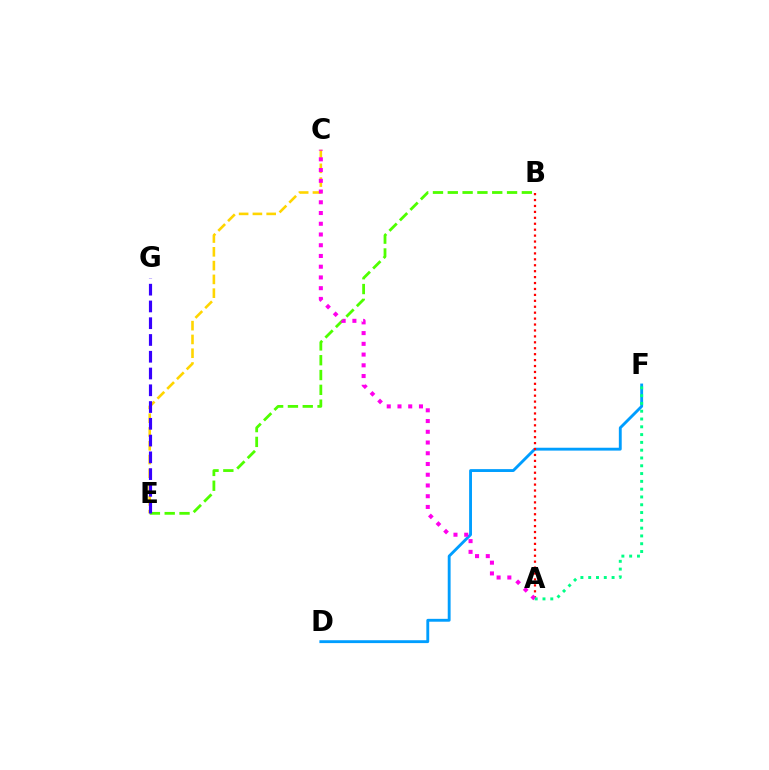{('C', 'E'): [{'color': '#ffd500', 'line_style': 'dashed', 'thickness': 1.87}], ('D', 'F'): [{'color': '#009eff', 'line_style': 'solid', 'thickness': 2.07}], ('B', 'E'): [{'color': '#4fff00', 'line_style': 'dashed', 'thickness': 2.01}], ('A', 'B'): [{'color': '#ff0000', 'line_style': 'dotted', 'thickness': 1.61}], ('E', 'G'): [{'color': '#3700ff', 'line_style': 'dashed', 'thickness': 2.28}], ('A', 'C'): [{'color': '#ff00ed', 'line_style': 'dotted', 'thickness': 2.92}], ('A', 'F'): [{'color': '#00ff86', 'line_style': 'dotted', 'thickness': 2.12}]}